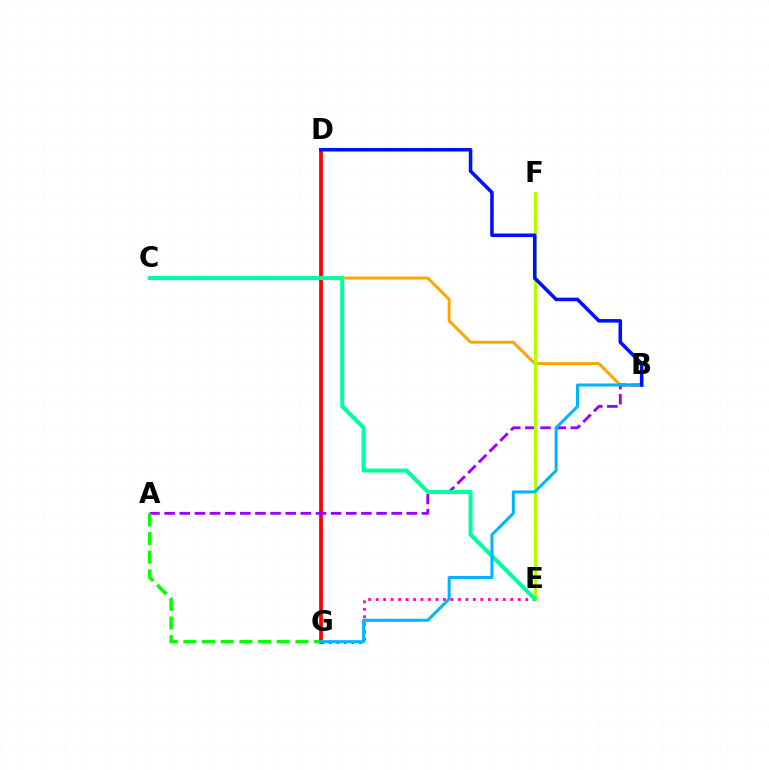{('B', 'C'): [{'color': '#ffa500', 'line_style': 'solid', 'thickness': 2.14}], ('E', 'G'): [{'color': '#ff00bd', 'line_style': 'dotted', 'thickness': 2.03}], ('D', 'G'): [{'color': '#ff0000', 'line_style': 'solid', 'thickness': 2.69}], ('A', 'B'): [{'color': '#9b00ff', 'line_style': 'dashed', 'thickness': 2.06}], ('E', 'F'): [{'color': '#b3ff00', 'line_style': 'solid', 'thickness': 2.3}], ('A', 'G'): [{'color': '#08ff00', 'line_style': 'dashed', 'thickness': 2.54}], ('C', 'E'): [{'color': '#00ff9d', 'line_style': 'solid', 'thickness': 2.91}], ('B', 'G'): [{'color': '#00b5ff', 'line_style': 'solid', 'thickness': 2.18}], ('B', 'D'): [{'color': '#0010ff', 'line_style': 'solid', 'thickness': 2.56}]}